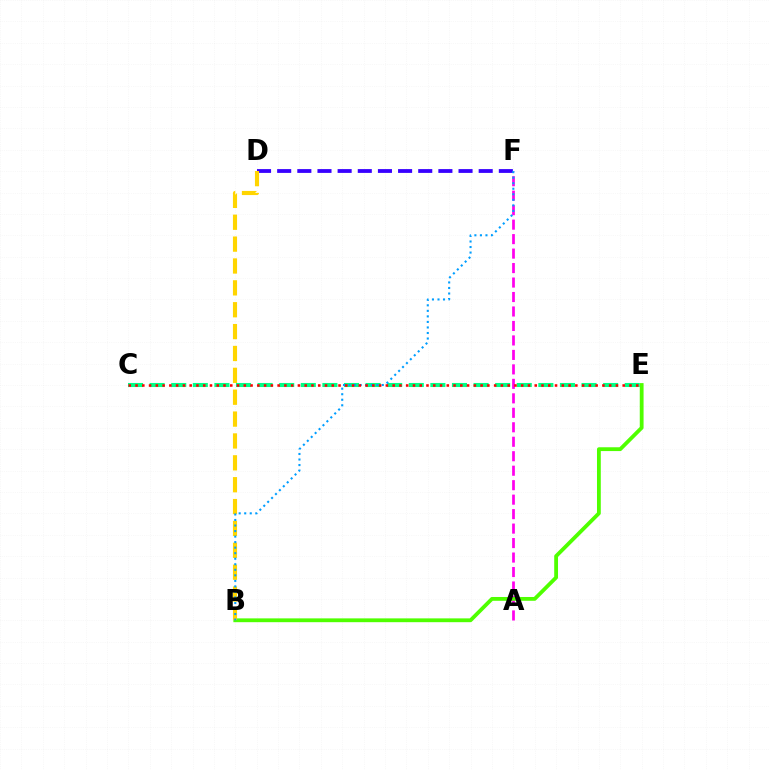{('A', 'F'): [{'color': '#ff00ed', 'line_style': 'dashed', 'thickness': 1.97}], ('D', 'F'): [{'color': '#3700ff', 'line_style': 'dashed', 'thickness': 2.74}], ('B', 'E'): [{'color': '#4fff00', 'line_style': 'solid', 'thickness': 2.74}], ('B', 'D'): [{'color': '#ffd500', 'line_style': 'dashed', 'thickness': 2.97}], ('C', 'E'): [{'color': '#00ff86', 'line_style': 'dashed', 'thickness': 2.93}, {'color': '#ff0000', 'line_style': 'dotted', 'thickness': 1.84}], ('B', 'F'): [{'color': '#009eff', 'line_style': 'dotted', 'thickness': 1.5}]}